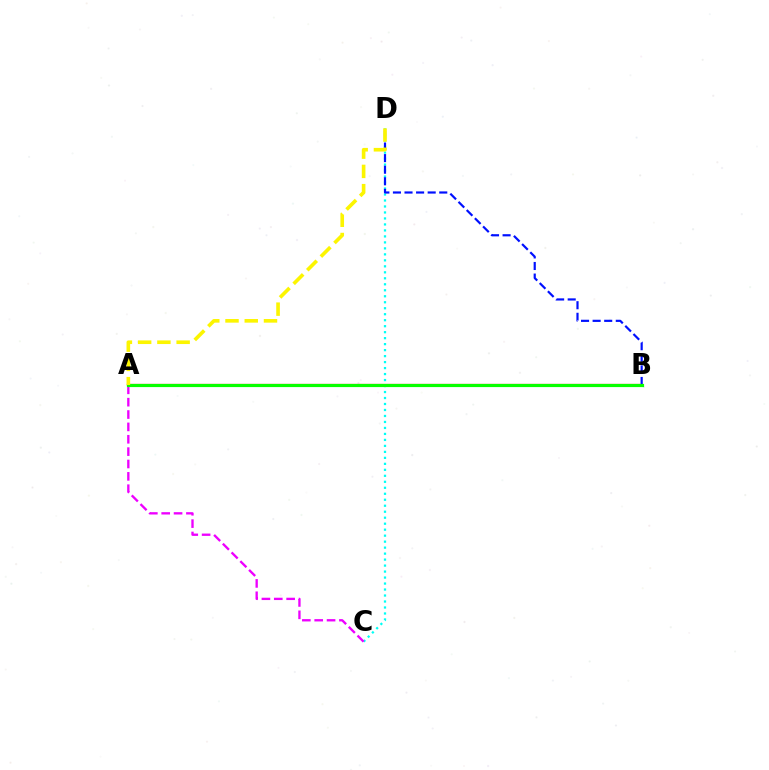{('A', 'B'): [{'color': '#ff0000', 'line_style': 'solid', 'thickness': 1.59}, {'color': '#08ff00', 'line_style': 'solid', 'thickness': 2.28}], ('C', 'D'): [{'color': '#00fff6', 'line_style': 'dotted', 'thickness': 1.63}], ('A', 'C'): [{'color': '#ee00ff', 'line_style': 'dashed', 'thickness': 1.68}], ('B', 'D'): [{'color': '#0010ff', 'line_style': 'dashed', 'thickness': 1.57}], ('A', 'D'): [{'color': '#fcf500', 'line_style': 'dashed', 'thickness': 2.61}]}